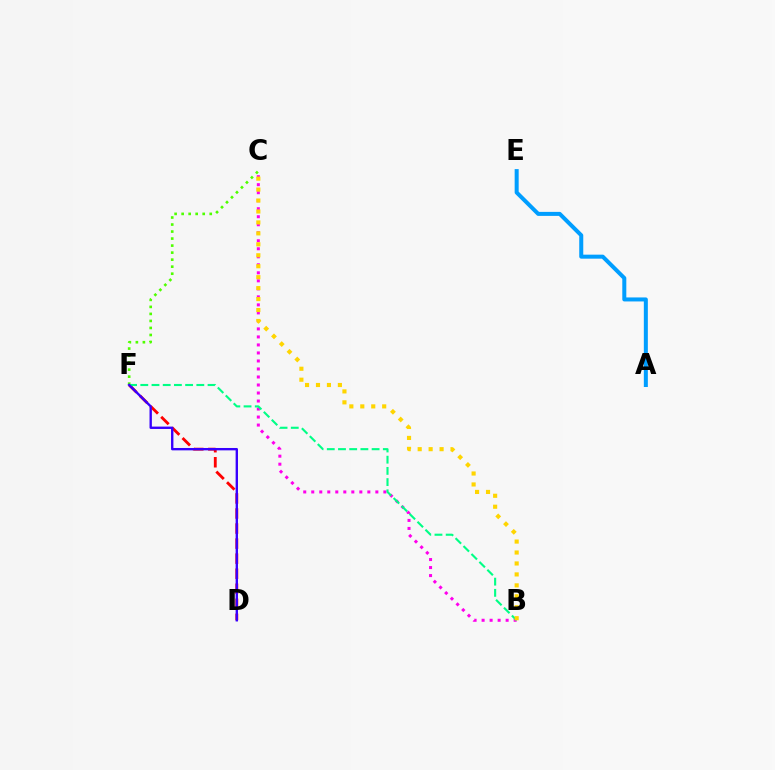{('B', 'C'): [{'color': '#ff00ed', 'line_style': 'dotted', 'thickness': 2.18}, {'color': '#ffd500', 'line_style': 'dotted', 'thickness': 2.97}], ('D', 'F'): [{'color': '#ff0000', 'line_style': 'dashed', 'thickness': 2.04}, {'color': '#3700ff', 'line_style': 'solid', 'thickness': 1.71}], ('B', 'F'): [{'color': '#00ff86', 'line_style': 'dashed', 'thickness': 1.52}], ('C', 'F'): [{'color': '#4fff00', 'line_style': 'dotted', 'thickness': 1.91}], ('A', 'E'): [{'color': '#009eff', 'line_style': 'solid', 'thickness': 2.89}]}